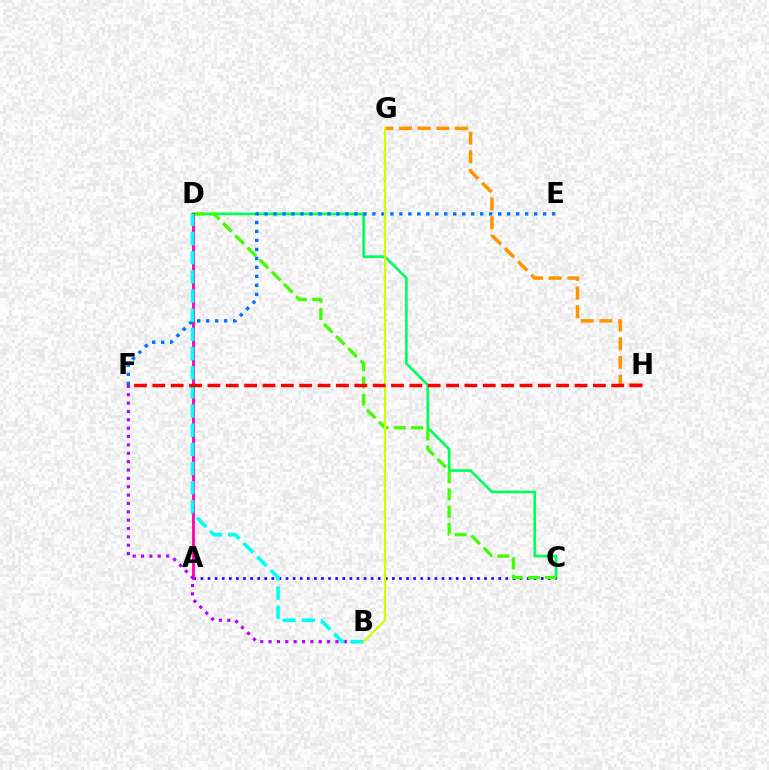{('C', 'D'): [{'color': '#00ff5c', 'line_style': 'solid', 'thickness': 1.91}, {'color': '#3dff00', 'line_style': 'dashed', 'thickness': 2.34}], ('A', 'C'): [{'color': '#2500ff', 'line_style': 'dotted', 'thickness': 1.93}], ('A', 'D'): [{'color': '#ff00ac', 'line_style': 'solid', 'thickness': 2.02}], ('B', 'F'): [{'color': '#b900ff', 'line_style': 'dotted', 'thickness': 2.27}], ('E', 'F'): [{'color': '#0074ff', 'line_style': 'dotted', 'thickness': 2.44}], ('G', 'H'): [{'color': '#ff9400', 'line_style': 'dashed', 'thickness': 2.54}], ('B', 'D'): [{'color': '#00fff6', 'line_style': 'dashed', 'thickness': 2.6}], ('B', 'G'): [{'color': '#d1ff00', 'line_style': 'solid', 'thickness': 1.58}], ('F', 'H'): [{'color': '#ff0000', 'line_style': 'dashed', 'thickness': 2.49}]}